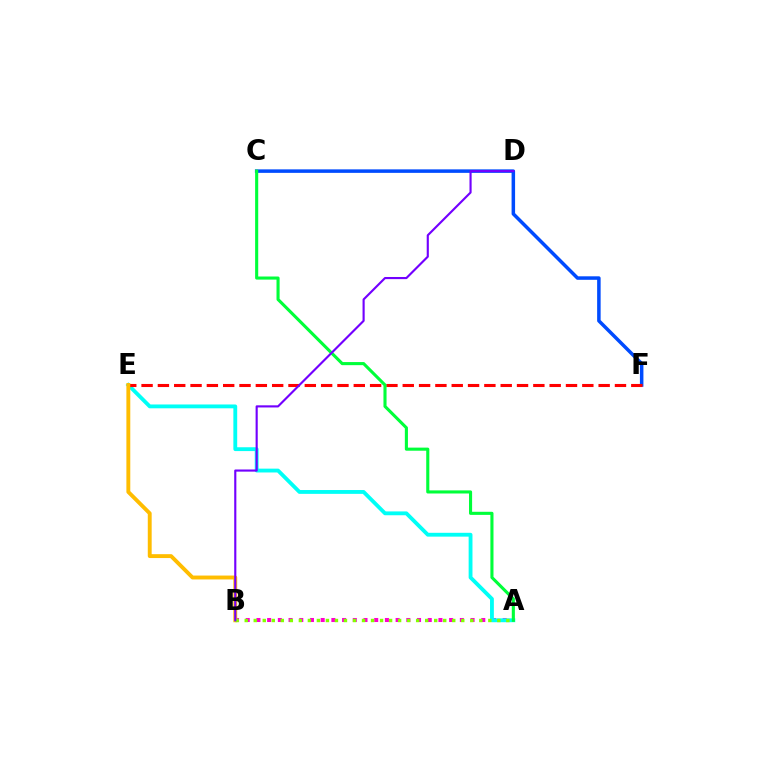{('A', 'B'): [{'color': '#ff00cf', 'line_style': 'dotted', 'thickness': 2.91}, {'color': '#84ff00', 'line_style': 'dotted', 'thickness': 2.45}], ('C', 'F'): [{'color': '#004bff', 'line_style': 'solid', 'thickness': 2.52}], ('A', 'E'): [{'color': '#00fff6', 'line_style': 'solid', 'thickness': 2.76}], ('E', 'F'): [{'color': '#ff0000', 'line_style': 'dashed', 'thickness': 2.22}], ('B', 'E'): [{'color': '#ffbd00', 'line_style': 'solid', 'thickness': 2.8}], ('A', 'C'): [{'color': '#00ff39', 'line_style': 'solid', 'thickness': 2.23}], ('B', 'D'): [{'color': '#7200ff', 'line_style': 'solid', 'thickness': 1.54}]}